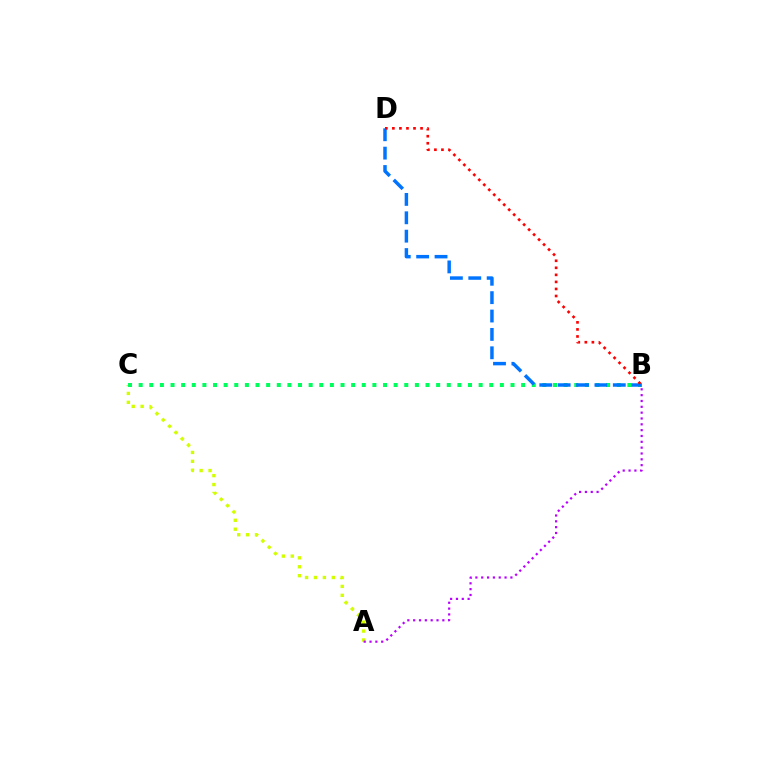{('A', 'C'): [{'color': '#d1ff00', 'line_style': 'dotted', 'thickness': 2.42}], ('B', 'C'): [{'color': '#00ff5c', 'line_style': 'dotted', 'thickness': 2.89}], ('B', 'D'): [{'color': '#0074ff', 'line_style': 'dashed', 'thickness': 2.5}, {'color': '#ff0000', 'line_style': 'dotted', 'thickness': 1.91}], ('A', 'B'): [{'color': '#b900ff', 'line_style': 'dotted', 'thickness': 1.58}]}